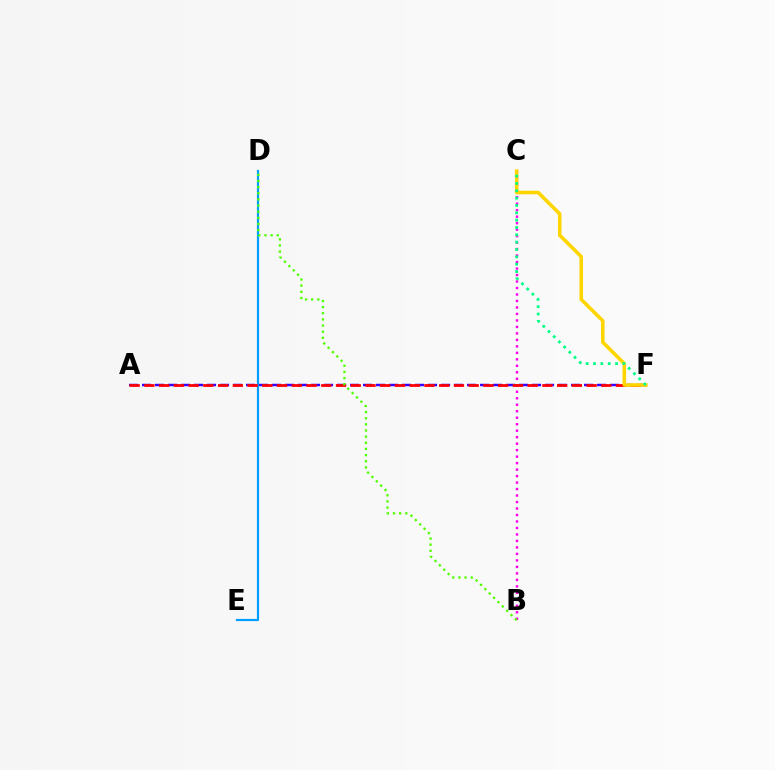{('A', 'F'): [{'color': '#3700ff', 'line_style': 'dashed', 'thickness': 1.77}, {'color': '#ff0000', 'line_style': 'dashed', 'thickness': 2.0}], ('B', 'C'): [{'color': '#ff00ed', 'line_style': 'dotted', 'thickness': 1.76}], ('D', 'E'): [{'color': '#009eff', 'line_style': 'solid', 'thickness': 1.57}], ('C', 'F'): [{'color': '#ffd500', 'line_style': 'solid', 'thickness': 2.56}, {'color': '#00ff86', 'line_style': 'dotted', 'thickness': 2.0}], ('B', 'D'): [{'color': '#4fff00', 'line_style': 'dotted', 'thickness': 1.67}]}